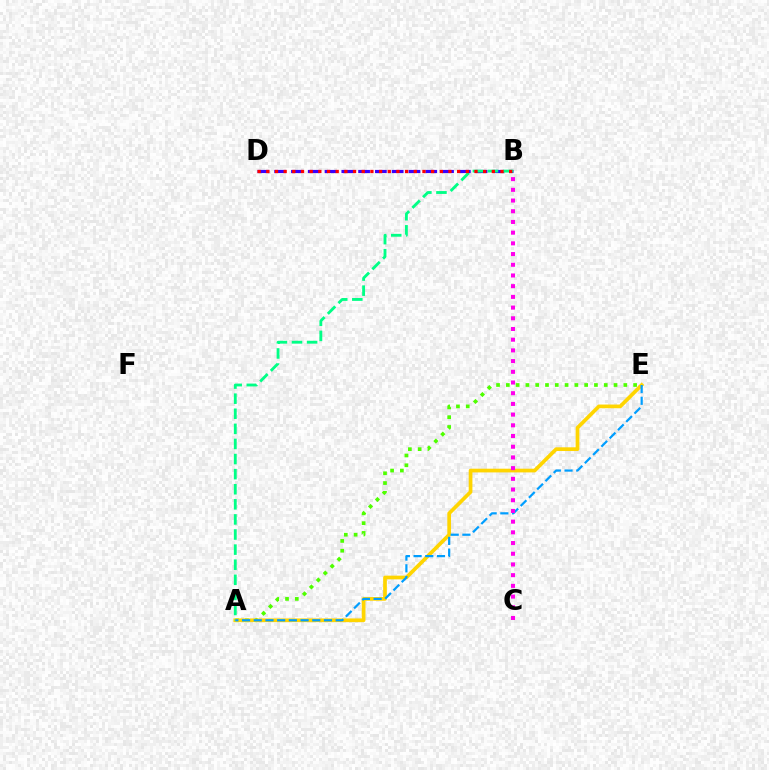{('B', 'D'): [{'color': '#3700ff', 'line_style': 'dashed', 'thickness': 2.28}, {'color': '#ff0000', 'line_style': 'dotted', 'thickness': 2.36}], ('A', 'E'): [{'color': '#4fff00', 'line_style': 'dotted', 'thickness': 2.66}, {'color': '#ffd500', 'line_style': 'solid', 'thickness': 2.67}, {'color': '#009eff', 'line_style': 'dashed', 'thickness': 1.59}], ('A', 'B'): [{'color': '#00ff86', 'line_style': 'dashed', 'thickness': 2.05}], ('B', 'C'): [{'color': '#ff00ed', 'line_style': 'dotted', 'thickness': 2.91}]}